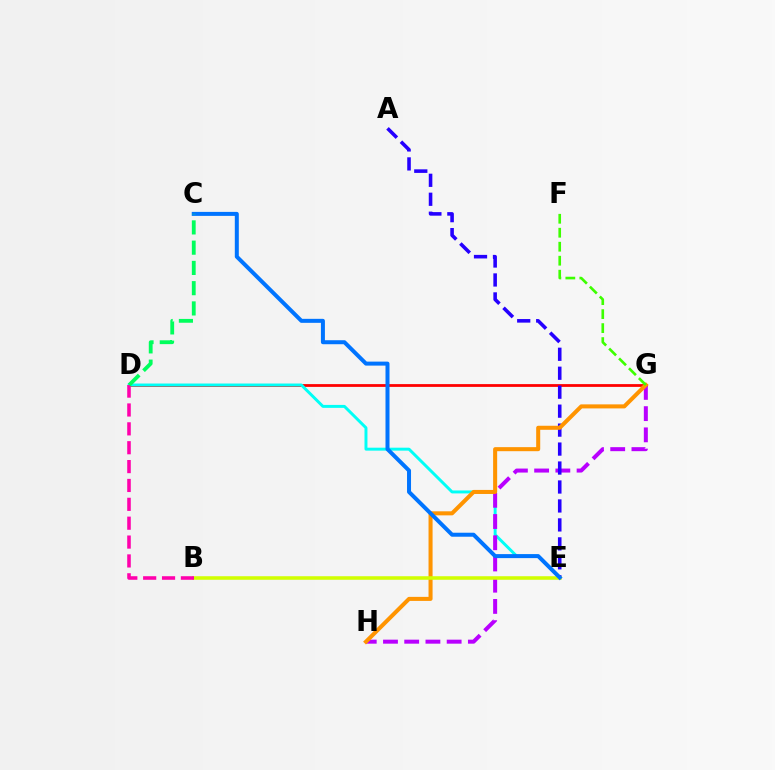{('D', 'G'): [{'color': '#ff0000', 'line_style': 'solid', 'thickness': 2.0}], ('D', 'E'): [{'color': '#00fff6', 'line_style': 'solid', 'thickness': 2.12}], ('G', 'H'): [{'color': '#b900ff', 'line_style': 'dashed', 'thickness': 2.88}, {'color': '#ff9400', 'line_style': 'solid', 'thickness': 2.91}], ('A', 'E'): [{'color': '#2500ff', 'line_style': 'dashed', 'thickness': 2.58}], ('B', 'E'): [{'color': '#d1ff00', 'line_style': 'solid', 'thickness': 2.55}], ('C', 'E'): [{'color': '#0074ff', 'line_style': 'solid', 'thickness': 2.88}], ('B', 'D'): [{'color': '#ff00ac', 'line_style': 'dashed', 'thickness': 2.56}], ('F', 'G'): [{'color': '#3dff00', 'line_style': 'dashed', 'thickness': 1.9}], ('C', 'D'): [{'color': '#00ff5c', 'line_style': 'dashed', 'thickness': 2.75}]}